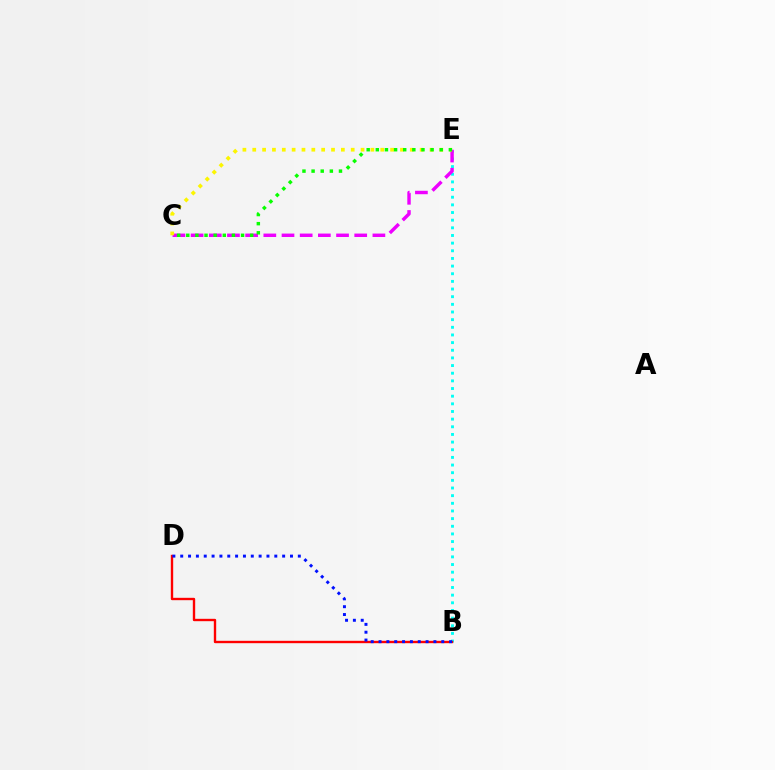{('B', 'E'): [{'color': '#00fff6', 'line_style': 'dotted', 'thickness': 2.08}], ('C', 'E'): [{'color': '#ee00ff', 'line_style': 'dashed', 'thickness': 2.47}, {'color': '#fcf500', 'line_style': 'dotted', 'thickness': 2.68}, {'color': '#08ff00', 'line_style': 'dotted', 'thickness': 2.48}], ('B', 'D'): [{'color': '#ff0000', 'line_style': 'solid', 'thickness': 1.71}, {'color': '#0010ff', 'line_style': 'dotted', 'thickness': 2.13}]}